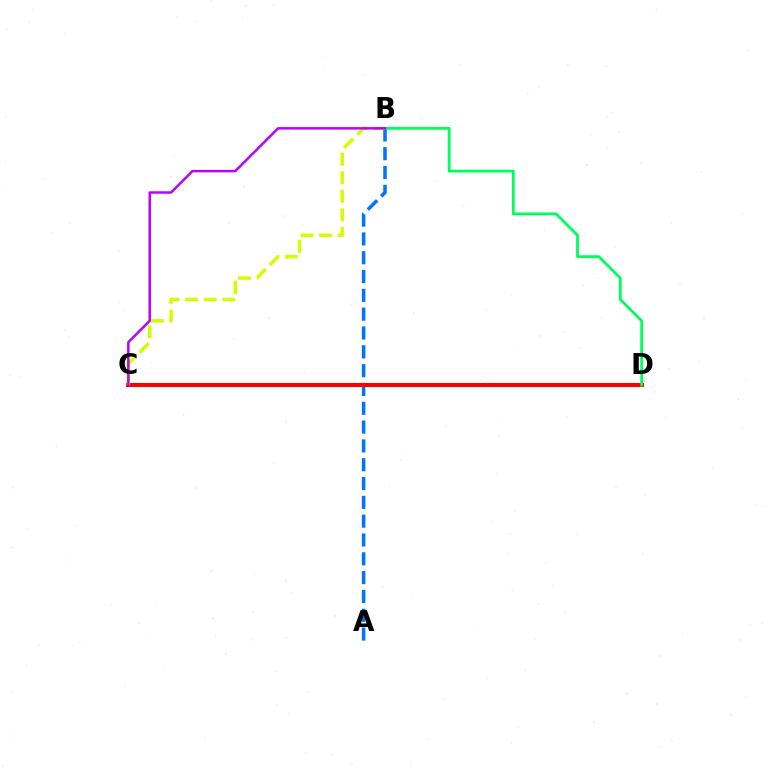{('A', 'B'): [{'color': '#0074ff', 'line_style': 'dashed', 'thickness': 2.56}], ('C', 'D'): [{'color': '#ff0000', 'line_style': 'solid', 'thickness': 2.93}], ('B', 'C'): [{'color': '#d1ff00', 'line_style': 'dashed', 'thickness': 2.52}, {'color': '#b900ff', 'line_style': 'solid', 'thickness': 1.79}], ('B', 'D'): [{'color': '#00ff5c', 'line_style': 'solid', 'thickness': 2.03}]}